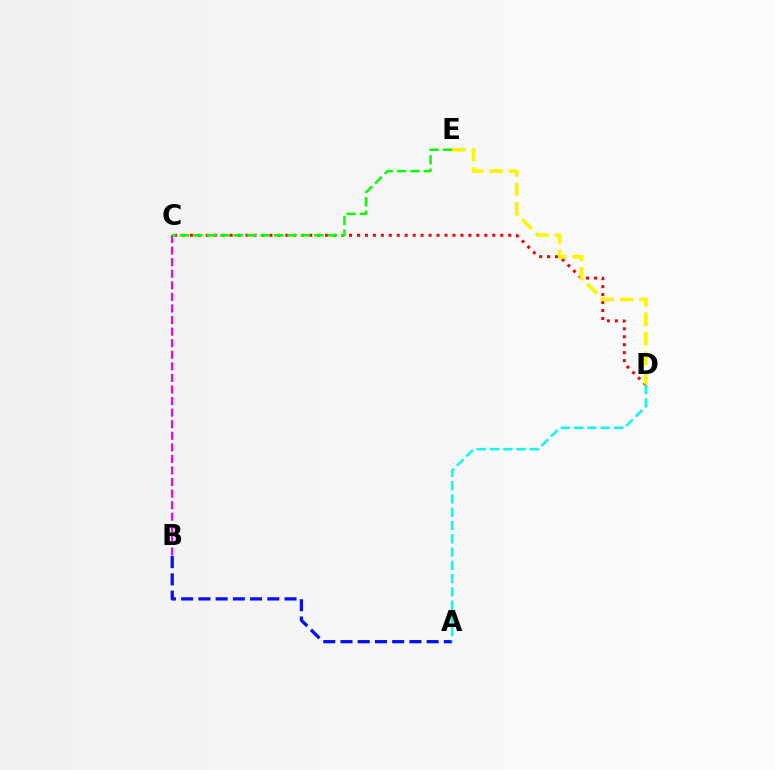{('B', 'C'): [{'color': '#ee00ff', 'line_style': 'dashed', 'thickness': 1.57}], ('A', 'B'): [{'color': '#0010ff', 'line_style': 'dashed', 'thickness': 2.34}], ('C', 'D'): [{'color': '#ff0000', 'line_style': 'dotted', 'thickness': 2.16}], ('D', 'E'): [{'color': '#fcf500', 'line_style': 'dashed', 'thickness': 2.65}], ('C', 'E'): [{'color': '#08ff00', 'line_style': 'dashed', 'thickness': 1.83}], ('A', 'D'): [{'color': '#00fff6', 'line_style': 'dashed', 'thickness': 1.8}]}